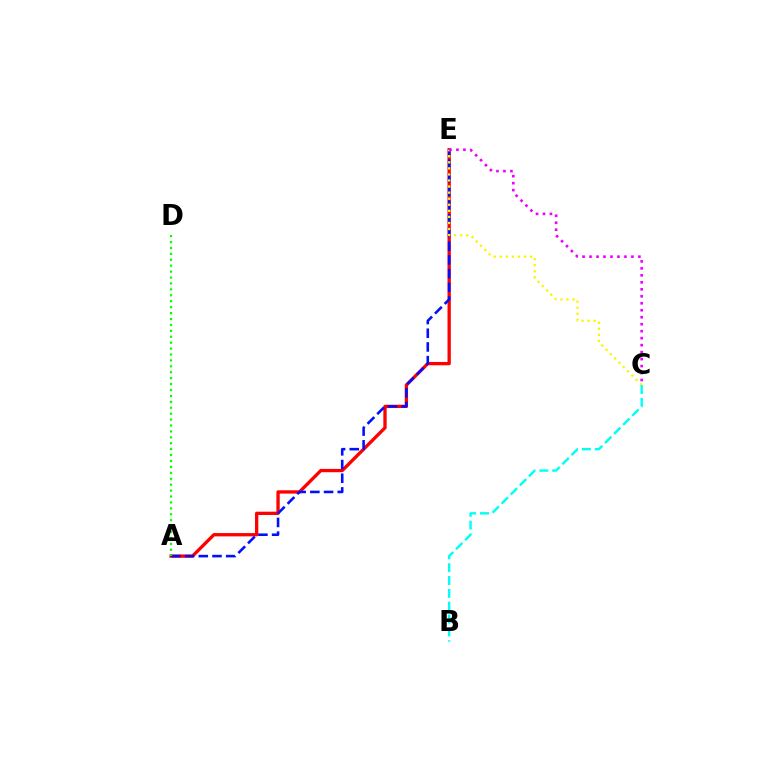{('A', 'E'): [{'color': '#ff0000', 'line_style': 'solid', 'thickness': 2.38}, {'color': '#0010ff', 'line_style': 'dashed', 'thickness': 1.86}], ('A', 'D'): [{'color': '#08ff00', 'line_style': 'dotted', 'thickness': 1.61}], ('C', 'E'): [{'color': '#fcf500', 'line_style': 'dotted', 'thickness': 1.65}, {'color': '#ee00ff', 'line_style': 'dotted', 'thickness': 1.9}], ('B', 'C'): [{'color': '#00fff6', 'line_style': 'dashed', 'thickness': 1.75}]}